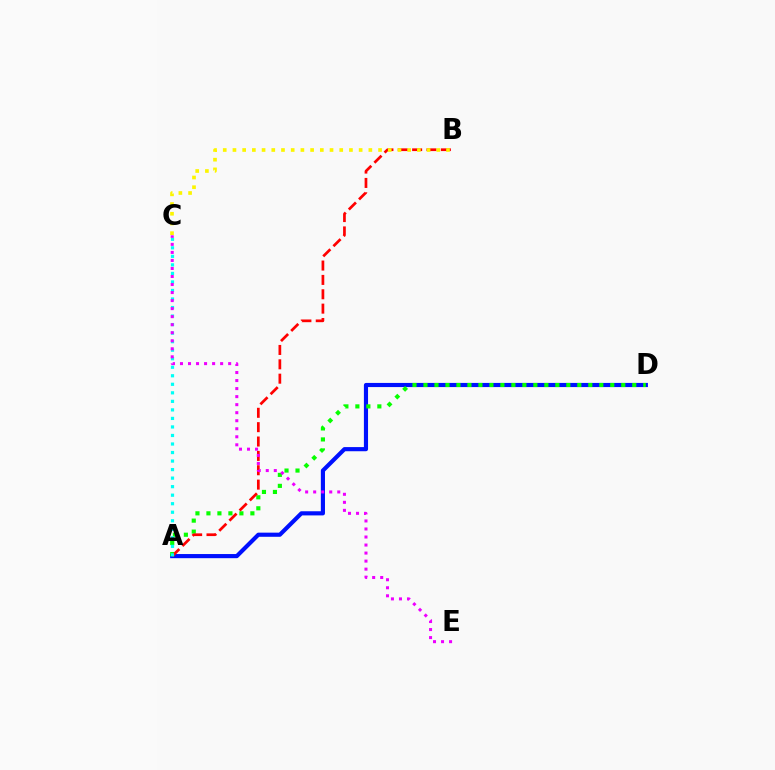{('A', 'D'): [{'color': '#0010ff', 'line_style': 'solid', 'thickness': 2.98}, {'color': '#08ff00', 'line_style': 'dotted', 'thickness': 2.99}], ('A', 'B'): [{'color': '#ff0000', 'line_style': 'dashed', 'thickness': 1.95}], ('B', 'C'): [{'color': '#fcf500', 'line_style': 'dotted', 'thickness': 2.64}], ('A', 'C'): [{'color': '#00fff6', 'line_style': 'dotted', 'thickness': 2.32}], ('C', 'E'): [{'color': '#ee00ff', 'line_style': 'dotted', 'thickness': 2.18}]}